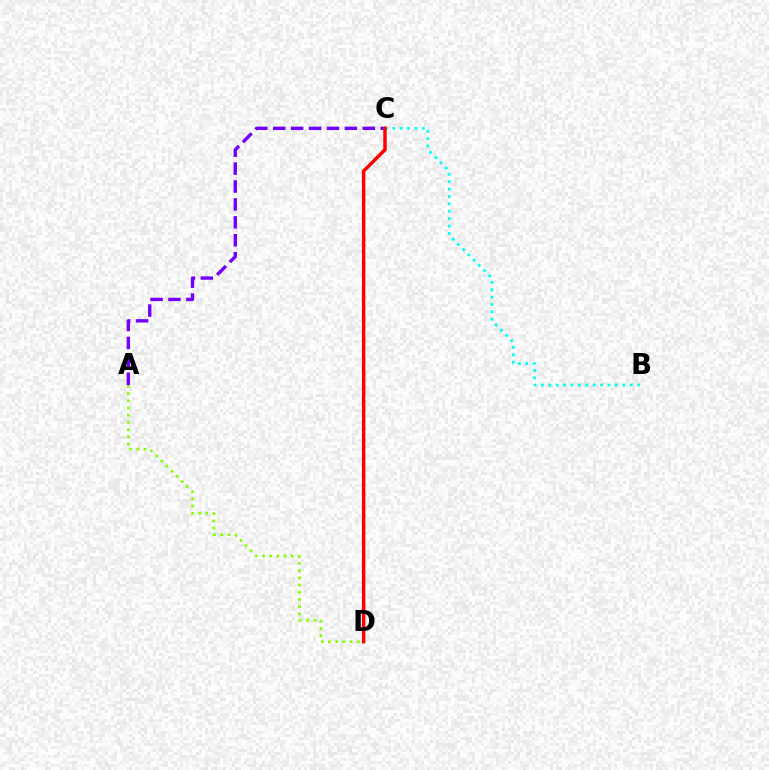{('B', 'C'): [{'color': '#00fff6', 'line_style': 'dotted', 'thickness': 2.01}], ('A', 'D'): [{'color': '#84ff00', 'line_style': 'dotted', 'thickness': 1.96}], ('A', 'C'): [{'color': '#7200ff', 'line_style': 'dashed', 'thickness': 2.43}], ('C', 'D'): [{'color': '#ff0000', 'line_style': 'solid', 'thickness': 2.49}]}